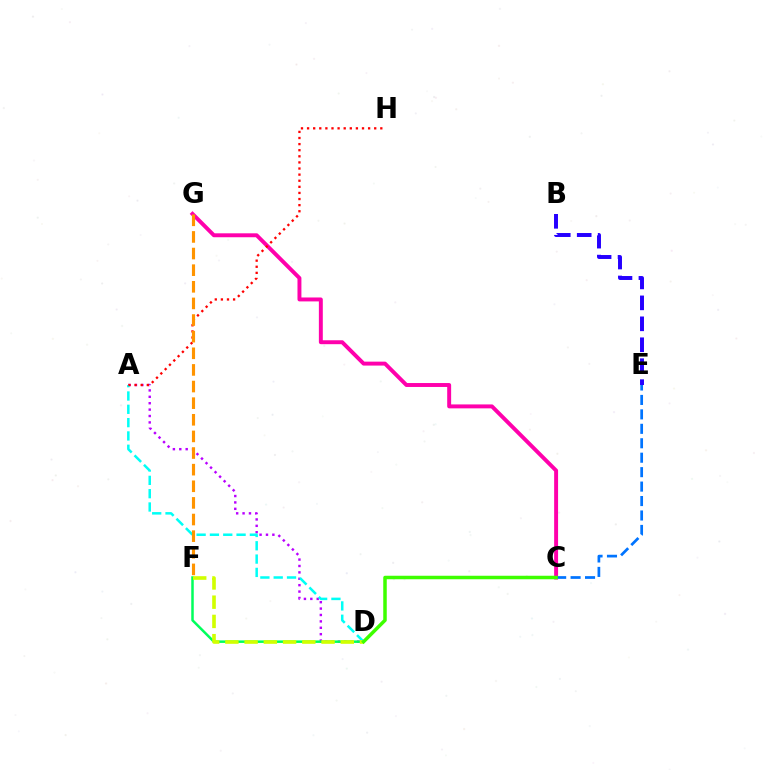{('C', 'G'): [{'color': '#ff00ac', 'line_style': 'solid', 'thickness': 2.83}], ('B', 'E'): [{'color': '#2500ff', 'line_style': 'dashed', 'thickness': 2.85}], ('C', 'E'): [{'color': '#0074ff', 'line_style': 'dashed', 'thickness': 1.96}], ('A', 'D'): [{'color': '#b900ff', 'line_style': 'dotted', 'thickness': 1.74}, {'color': '#00fff6', 'line_style': 'dashed', 'thickness': 1.81}], ('D', 'F'): [{'color': '#00ff5c', 'line_style': 'solid', 'thickness': 1.8}, {'color': '#d1ff00', 'line_style': 'dashed', 'thickness': 2.61}], ('C', 'D'): [{'color': '#3dff00', 'line_style': 'solid', 'thickness': 2.52}], ('A', 'H'): [{'color': '#ff0000', 'line_style': 'dotted', 'thickness': 1.66}], ('F', 'G'): [{'color': '#ff9400', 'line_style': 'dashed', 'thickness': 2.26}]}